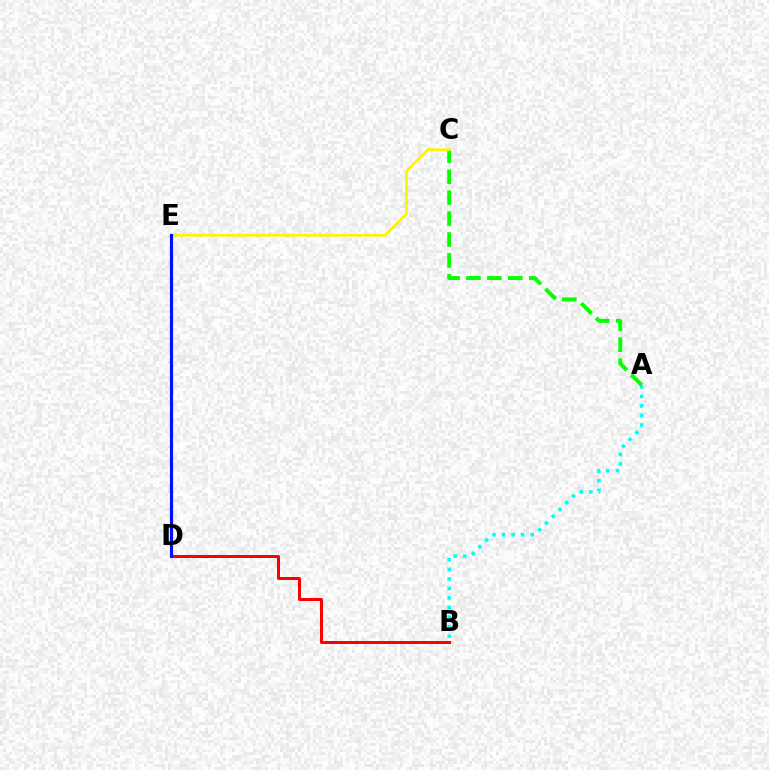{('A', 'B'): [{'color': '#00fff6', 'line_style': 'dotted', 'thickness': 2.6}], ('B', 'D'): [{'color': '#ff0000', 'line_style': 'solid', 'thickness': 2.16}], ('A', 'C'): [{'color': '#08ff00', 'line_style': 'dashed', 'thickness': 2.84}], ('C', 'E'): [{'color': '#fcf500', 'line_style': 'solid', 'thickness': 2.0}], ('D', 'E'): [{'color': '#ee00ff', 'line_style': 'dashed', 'thickness': 2.11}, {'color': '#0010ff', 'line_style': 'solid', 'thickness': 2.27}]}